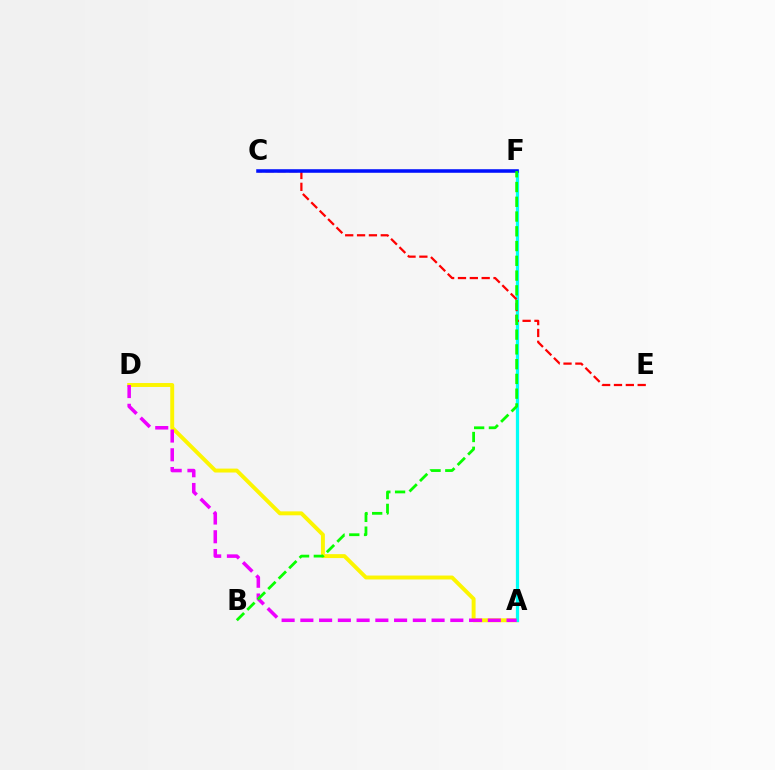{('A', 'D'): [{'color': '#fcf500', 'line_style': 'solid', 'thickness': 2.83}, {'color': '#ee00ff', 'line_style': 'dashed', 'thickness': 2.55}], ('A', 'F'): [{'color': '#00fff6', 'line_style': 'solid', 'thickness': 2.34}], ('C', 'E'): [{'color': '#ff0000', 'line_style': 'dashed', 'thickness': 1.61}], ('C', 'F'): [{'color': '#0010ff', 'line_style': 'solid', 'thickness': 2.55}], ('B', 'F'): [{'color': '#08ff00', 'line_style': 'dashed', 'thickness': 2.01}]}